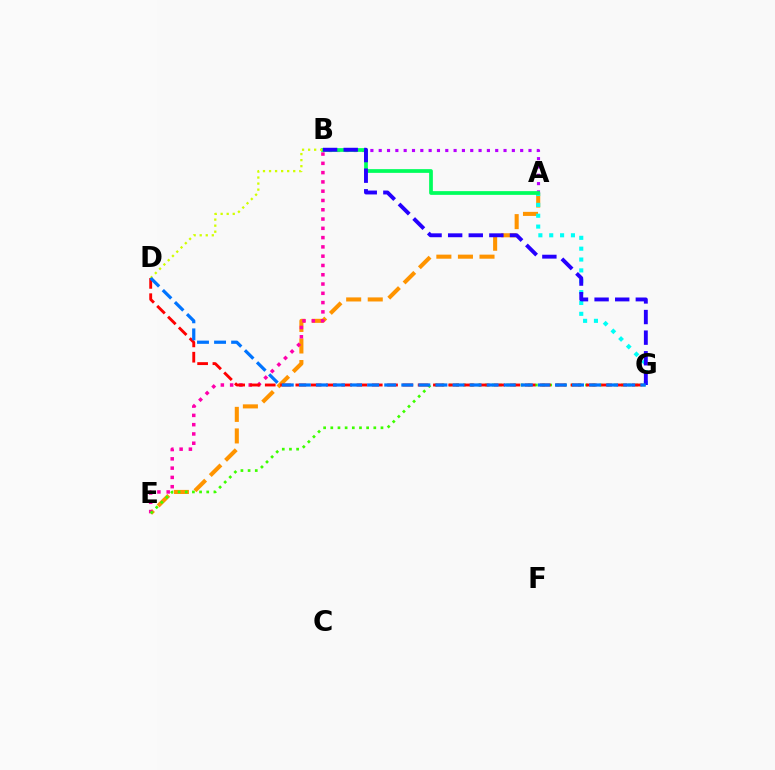{('A', 'E'): [{'color': '#ff9400', 'line_style': 'dashed', 'thickness': 2.93}], ('A', 'B'): [{'color': '#b900ff', 'line_style': 'dotted', 'thickness': 2.26}, {'color': '#00ff5c', 'line_style': 'solid', 'thickness': 2.68}], ('B', 'E'): [{'color': '#ff00ac', 'line_style': 'dotted', 'thickness': 2.52}], ('A', 'G'): [{'color': '#00fff6', 'line_style': 'dotted', 'thickness': 2.95}], ('E', 'G'): [{'color': '#3dff00', 'line_style': 'dotted', 'thickness': 1.95}], ('D', 'G'): [{'color': '#ff0000', 'line_style': 'dashed', 'thickness': 2.08}, {'color': '#0074ff', 'line_style': 'dashed', 'thickness': 2.32}], ('B', 'D'): [{'color': '#d1ff00', 'line_style': 'dotted', 'thickness': 1.64}], ('B', 'G'): [{'color': '#2500ff', 'line_style': 'dashed', 'thickness': 2.8}]}